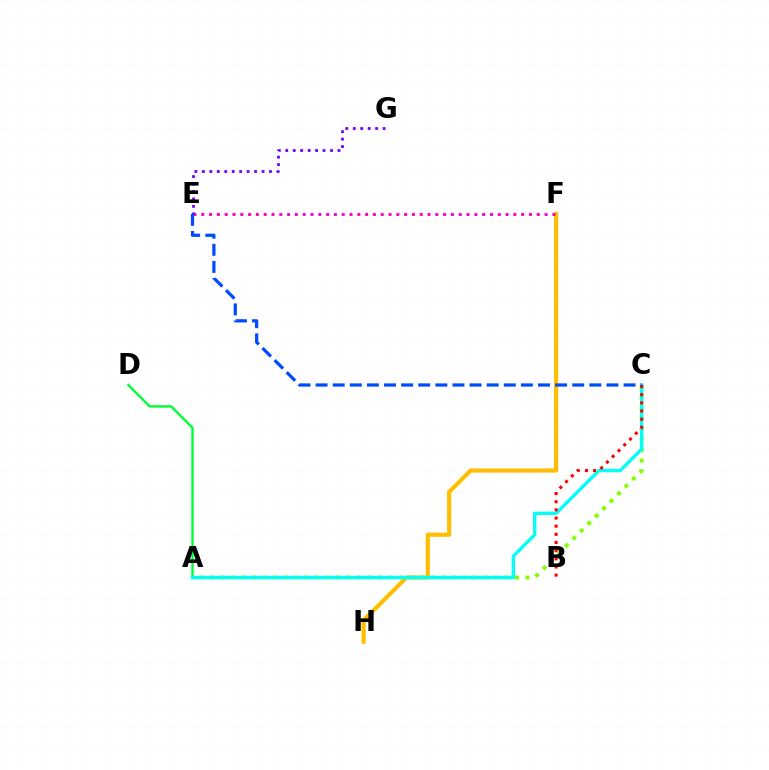{('F', 'H'): [{'color': '#ffbd00', 'line_style': 'solid', 'thickness': 2.98}], ('E', 'F'): [{'color': '#ff00cf', 'line_style': 'dotted', 'thickness': 2.12}], ('E', 'G'): [{'color': '#7200ff', 'line_style': 'dotted', 'thickness': 2.03}], ('A', 'C'): [{'color': '#84ff00', 'line_style': 'dotted', 'thickness': 2.86}, {'color': '#00fff6', 'line_style': 'solid', 'thickness': 2.43}], ('A', 'D'): [{'color': '#00ff39', 'line_style': 'solid', 'thickness': 1.74}], ('B', 'C'): [{'color': '#ff0000', 'line_style': 'dotted', 'thickness': 2.22}], ('C', 'E'): [{'color': '#004bff', 'line_style': 'dashed', 'thickness': 2.32}]}